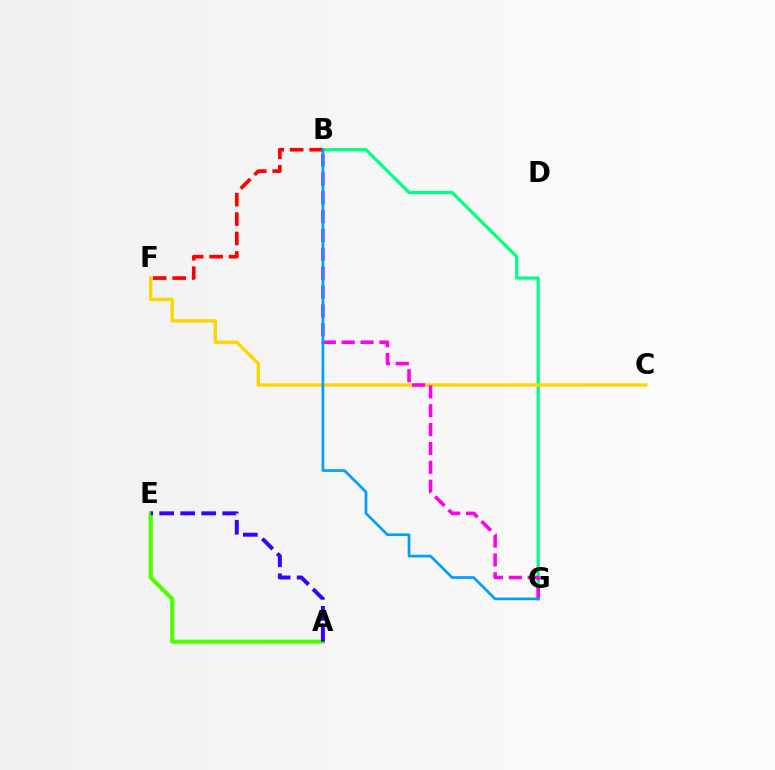{('B', 'G'): [{'color': '#00ff86', 'line_style': 'solid', 'thickness': 2.32}, {'color': '#ff00ed', 'line_style': 'dashed', 'thickness': 2.56}, {'color': '#009eff', 'line_style': 'solid', 'thickness': 1.94}], ('C', 'F'): [{'color': '#ffd500', 'line_style': 'solid', 'thickness': 2.41}], ('B', 'F'): [{'color': '#ff0000', 'line_style': 'dashed', 'thickness': 2.64}], ('A', 'E'): [{'color': '#4fff00', 'line_style': 'solid', 'thickness': 2.99}, {'color': '#3700ff', 'line_style': 'dashed', 'thickness': 2.85}]}